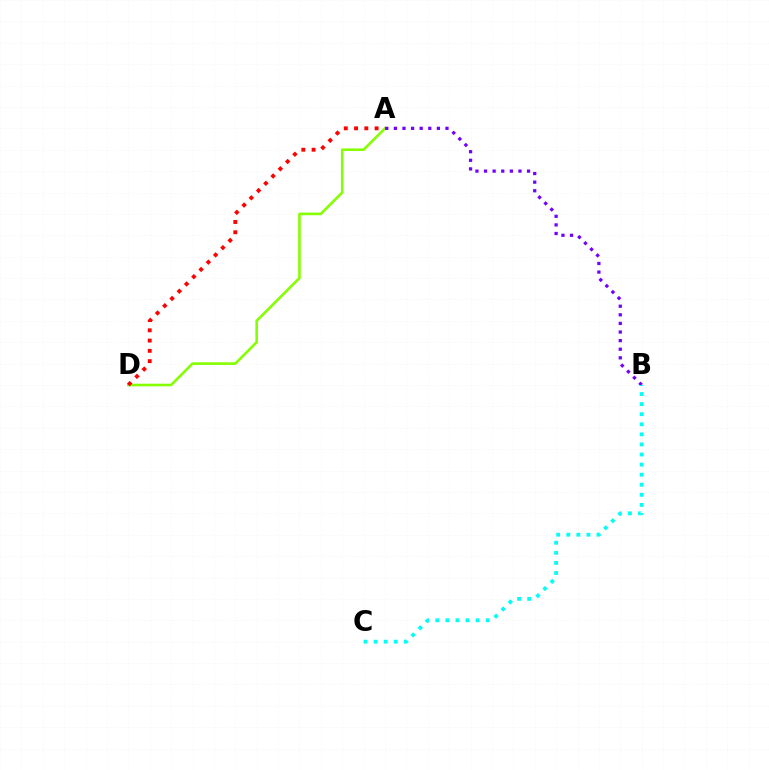{('A', 'D'): [{'color': '#84ff00', 'line_style': 'solid', 'thickness': 1.87}, {'color': '#ff0000', 'line_style': 'dotted', 'thickness': 2.79}], ('A', 'B'): [{'color': '#7200ff', 'line_style': 'dotted', 'thickness': 2.34}], ('B', 'C'): [{'color': '#00fff6', 'line_style': 'dotted', 'thickness': 2.74}]}